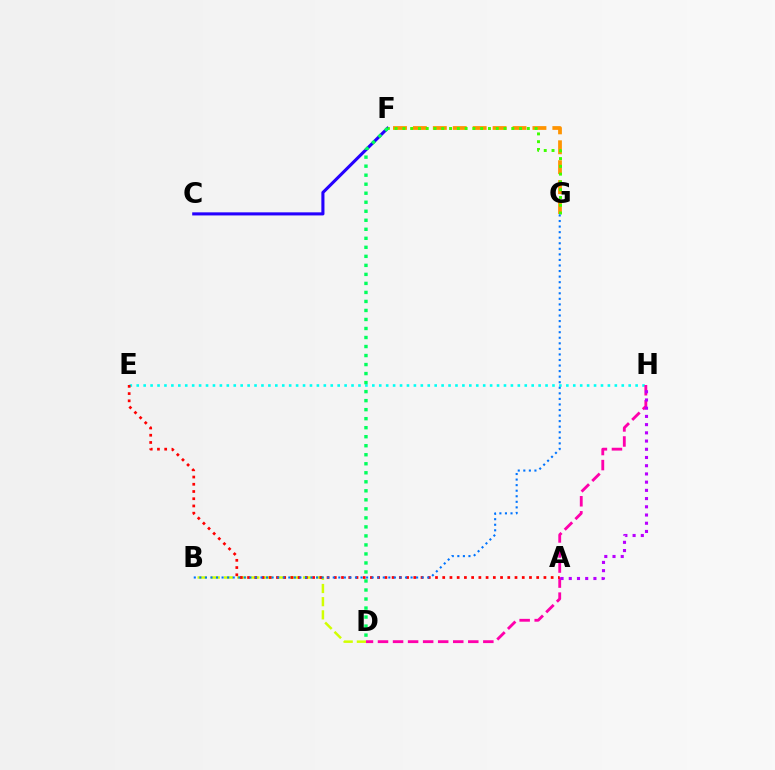{('C', 'F'): [{'color': '#2500ff', 'line_style': 'solid', 'thickness': 2.22}], ('E', 'H'): [{'color': '#00fff6', 'line_style': 'dotted', 'thickness': 1.88}], ('B', 'D'): [{'color': '#d1ff00', 'line_style': 'dashed', 'thickness': 1.79}], ('F', 'G'): [{'color': '#ff9400', 'line_style': 'dashed', 'thickness': 2.71}, {'color': '#3dff00', 'line_style': 'dotted', 'thickness': 2.11}], ('D', 'H'): [{'color': '#ff00ac', 'line_style': 'dashed', 'thickness': 2.04}], ('A', 'E'): [{'color': '#ff0000', 'line_style': 'dotted', 'thickness': 1.96}], ('B', 'G'): [{'color': '#0074ff', 'line_style': 'dotted', 'thickness': 1.51}], ('A', 'H'): [{'color': '#b900ff', 'line_style': 'dotted', 'thickness': 2.23}], ('D', 'F'): [{'color': '#00ff5c', 'line_style': 'dotted', 'thickness': 2.45}]}